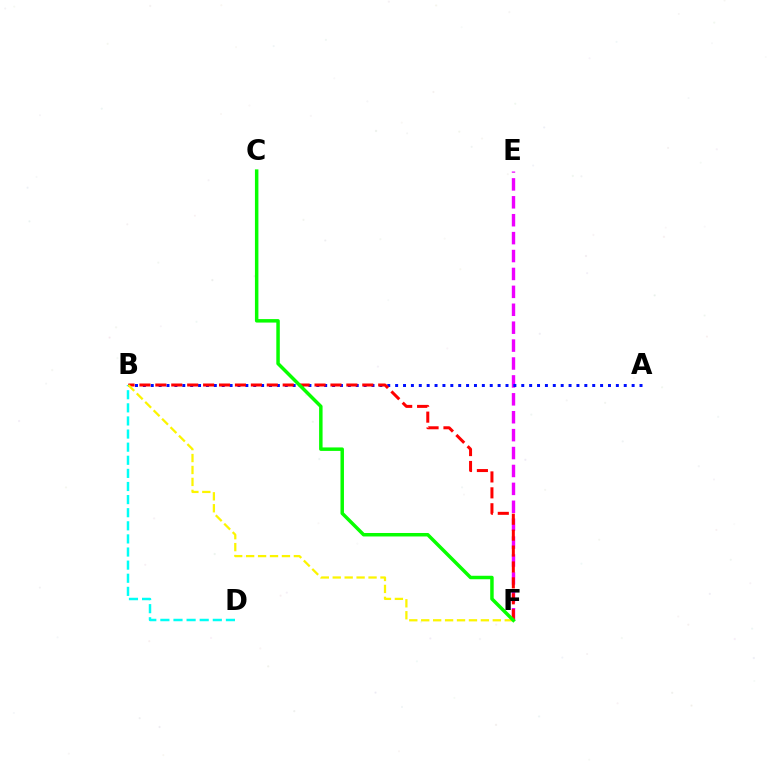{('E', 'F'): [{'color': '#ee00ff', 'line_style': 'dashed', 'thickness': 2.43}], ('A', 'B'): [{'color': '#0010ff', 'line_style': 'dotted', 'thickness': 2.14}], ('B', 'D'): [{'color': '#00fff6', 'line_style': 'dashed', 'thickness': 1.78}], ('B', 'F'): [{'color': '#ff0000', 'line_style': 'dashed', 'thickness': 2.16}, {'color': '#fcf500', 'line_style': 'dashed', 'thickness': 1.62}], ('C', 'F'): [{'color': '#08ff00', 'line_style': 'solid', 'thickness': 2.5}]}